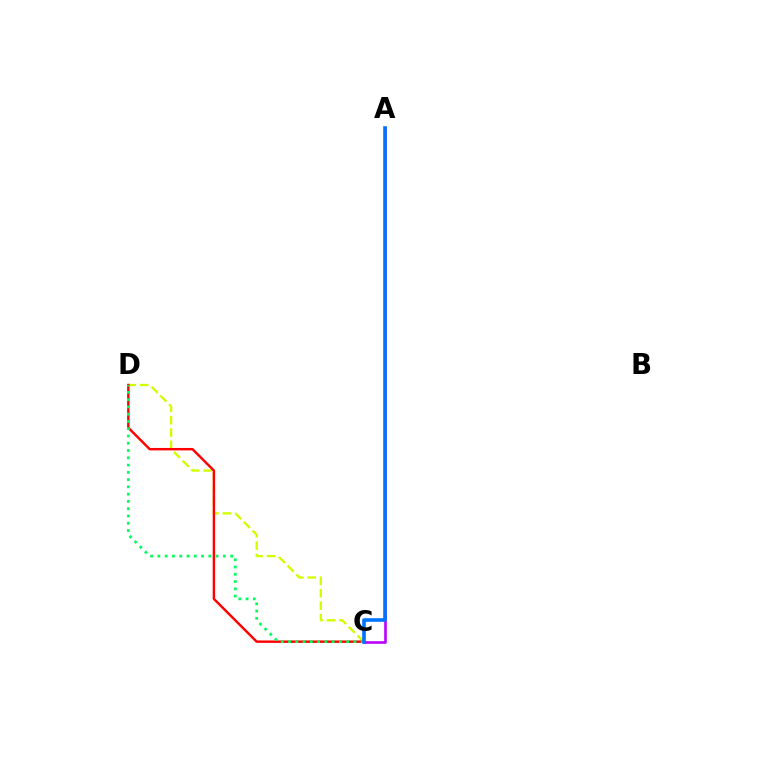{('C', 'D'): [{'color': '#d1ff00', 'line_style': 'dashed', 'thickness': 1.68}, {'color': '#ff0000', 'line_style': 'solid', 'thickness': 1.75}, {'color': '#00ff5c', 'line_style': 'dotted', 'thickness': 1.98}], ('A', 'C'): [{'color': '#b900ff', 'line_style': 'solid', 'thickness': 1.88}, {'color': '#0074ff', 'line_style': 'solid', 'thickness': 2.61}]}